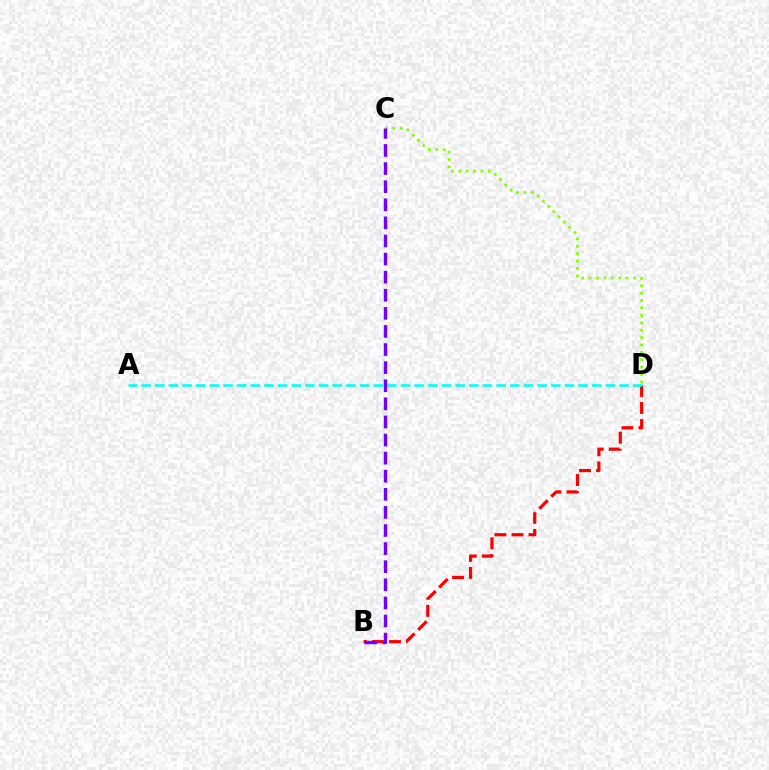{('C', 'D'): [{'color': '#84ff00', 'line_style': 'dotted', 'thickness': 2.01}], ('B', 'D'): [{'color': '#ff0000', 'line_style': 'dashed', 'thickness': 2.31}], ('B', 'C'): [{'color': '#7200ff', 'line_style': 'dashed', 'thickness': 2.46}], ('A', 'D'): [{'color': '#00fff6', 'line_style': 'dashed', 'thickness': 1.86}]}